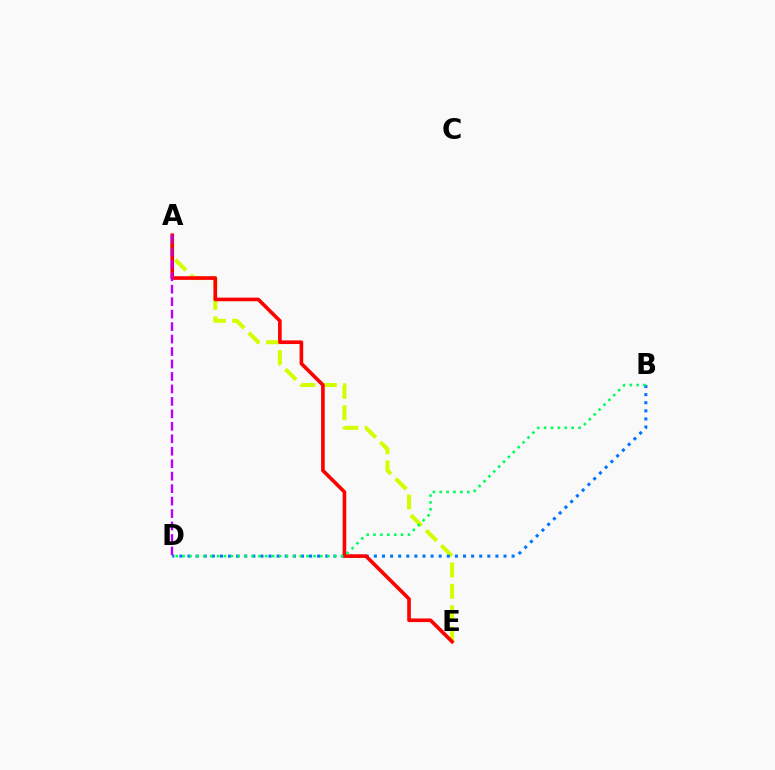{('A', 'E'): [{'color': '#d1ff00', 'line_style': 'dashed', 'thickness': 2.91}, {'color': '#ff0000', 'line_style': 'solid', 'thickness': 2.62}], ('B', 'D'): [{'color': '#0074ff', 'line_style': 'dotted', 'thickness': 2.2}, {'color': '#00ff5c', 'line_style': 'dotted', 'thickness': 1.87}], ('A', 'D'): [{'color': '#b900ff', 'line_style': 'dashed', 'thickness': 1.69}]}